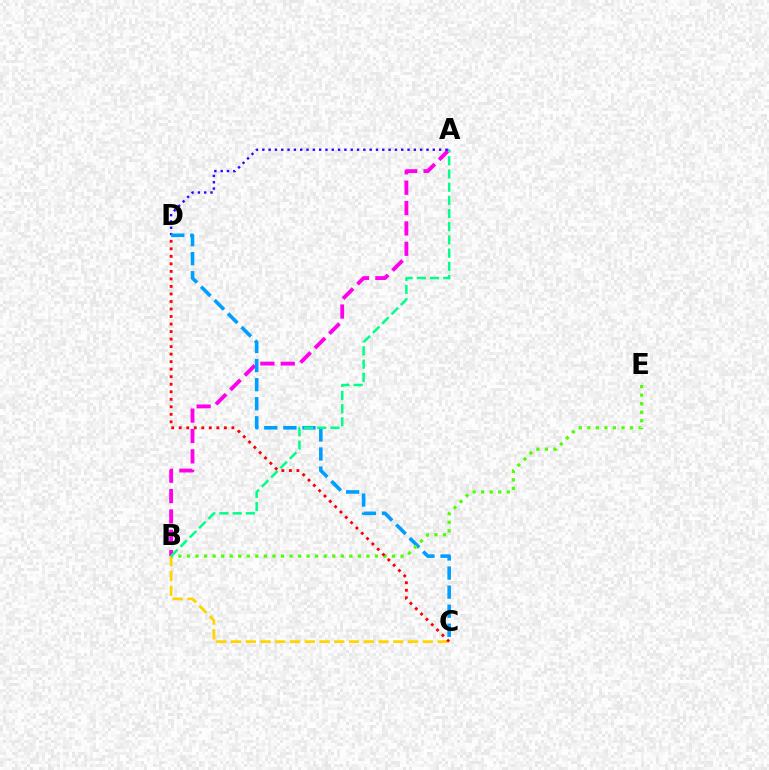{('A', 'B'): [{'color': '#ff00ed', 'line_style': 'dashed', 'thickness': 2.77}, {'color': '#00ff86', 'line_style': 'dashed', 'thickness': 1.79}], ('B', 'C'): [{'color': '#ffd500', 'line_style': 'dashed', 'thickness': 2.0}], ('A', 'D'): [{'color': '#3700ff', 'line_style': 'dotted', 'thickness': 1.72}], ('C', 'D'): [{'color': '#009eff', 'line_style': 'dashed', 'thickness': 2.59}, {'color': '#ff0000', 'line_style': 'dotted', 'thickness': 2.04}], ('B', 'E'): [{'color': '#4fff00', 'line_style': 'dotted', 'thickness': 2.32}]}